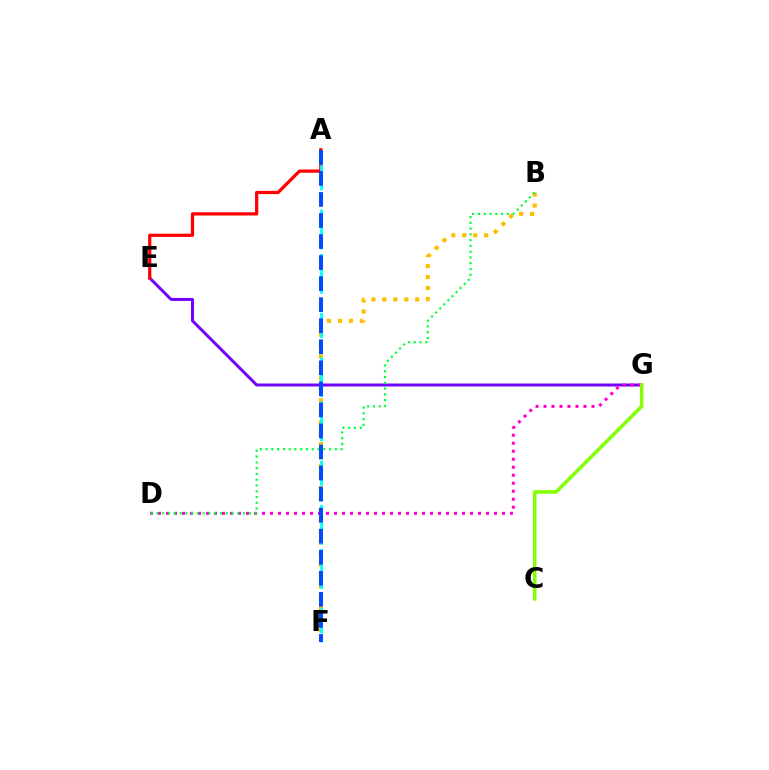{('E', 'G'): [{'color': '#7200ff', 'line_style': 'solid', 'thickness': 2.14}], ('B', 'F'): [{'color': '#ffbd00', 'line_style': 'dotted', 'thickness': 2.98}], ('D', 'G'): [{'color': '#ff00cf', 'line_style': 'dotted', 'thickness': 2.17}], ('A', 'E'): [{'color': '#ff0000', 'line_style': 'solid', 'thickness': 2.32}], ('C', 'G'): [{'color': '#84ff00', 'line_style': 'solid', 'thickness': 2.54}], ('B', 'D'): [{'color': '#00ff39', 'line_style': 'dotted', 'thickness': 1.57}], ('A', 'F'): [{'color': '#00fff6', 'line_style': 'dashed', 'thickness': 2.01}, {'color': '#004bff', 'line_style': 'dashed', 'thickness': 2.86}]}